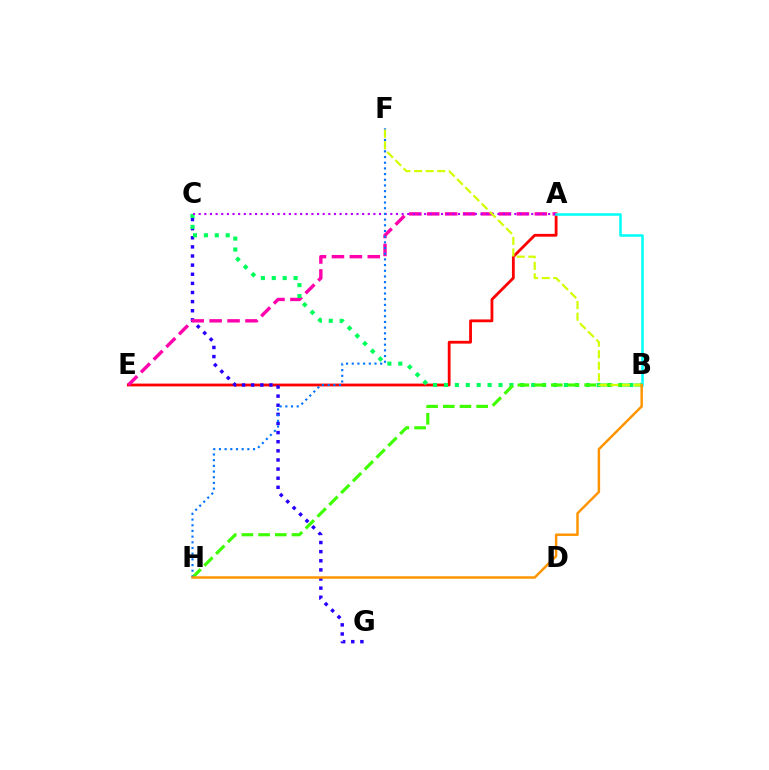{('A', 'E'): [{'color': '#ff0000', 'line_style': 'solid', 'thickness': 2.02}, {'color': '#ff00ac', 'line_style': 'dashed', 'thickness': 2.44}], ('C', 'G'): [{'color': '#2500ff', 'line_style': 'dotted', 'thickness': 2.48}], ('B', 'C'): [{'color': '#00ff5c', 'line_style': 'dotted', 'thickness': 2.96}], ('B', 'H'): [{'color': '#3dff00', 'line_style': 'dashed', 'thickness': 2.27}, {'color': '#ff9400', 'line_style': 'solid', 'thickness': 1.78}], ('A', 'C'): [{'color': '#b900ff', 'line_style': 'dotted', 'thickness': 1.53}], ('F', 'H'): [{'color': '#0074ff', 'line_style': 'dotted', 'thickness': 1.54}], ('A', 'B'): [{'color': '#00fff6', 'line_style': 'solid', 'thickness': 1.83}], ('B', 'F'): [{'color': '#d1ff00', 'line_style': 'dashed', 'thickness': 1.57}]}